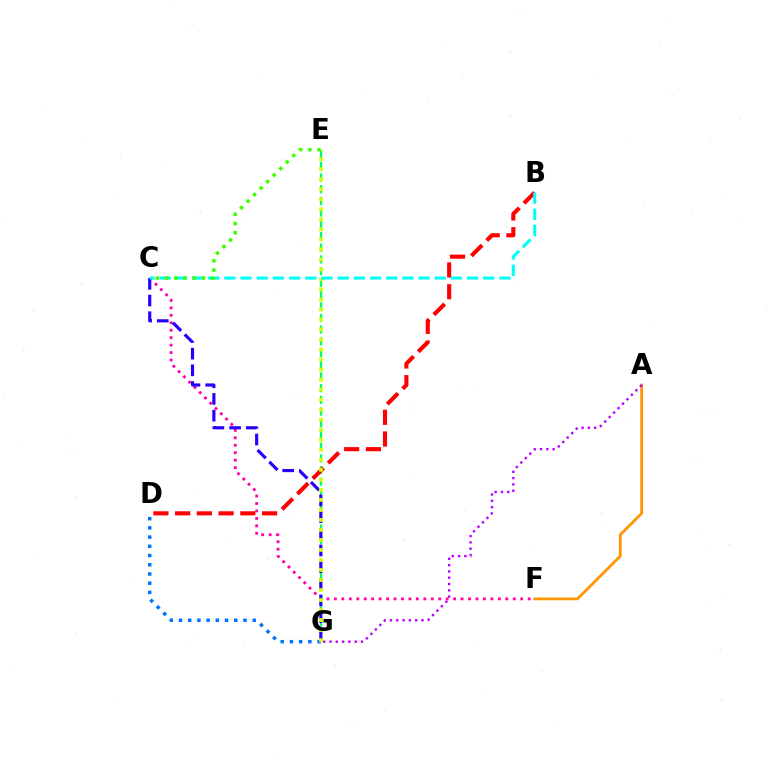{('C', 'F'): [{'color': '#ff00ac', 'line_style': 'dotted', 'thickness': 2.03}], ('D', 'G'): [{'color': '#0074ff', 'line_style': 'dotted', 'thickness': 2.5}], ('E', 'G'): [{'color': '#00ff5c', 'line_style': 'dashed', 'thickness': 1.59}, {'color': '#d1ff00', 'line_style': 'dotted', 'thickness': 2.72}], ('B', 'D'): [{'color': '#ff0000', 'line_style': 'dashed', 'thickness': 2.95}], ('C', 'G'): [{'color': '#2500ff', 'line_style': 'dashed', 'thickness': 2.26}], ('A', 'F'): [{'color': '#ff9400', 'line_style': 'solid', 'thickness': 1.98}], ('B', 'C'): [{'color': '#00fff6', 'line_style': 'dashed', 'thickness': 2.2}], ('C', 'E'): [{'color': '#3dff00', 'line_style': 'dotted', 'thickness': 2.51}], ('A', 'G'): [{'color': '#b900ff', 'line_style': 'dotted', 'thickness': 1.71}]}